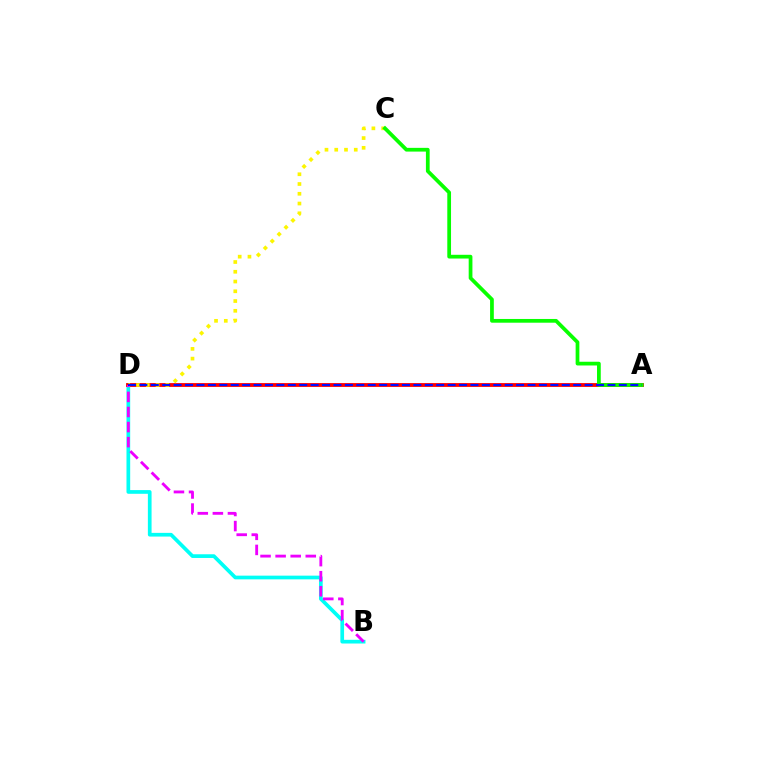{('B', 'D'): [{'color': '#00fff6', 'line_style': 'solid', 'thickness': 2.66}, {'color': '#ee00ff', 'line_style': 'dashed', 'thickness': 2.05}], ('A', 'D'): [{'color': '#ff0000', 'line_style': 'solid', 'thickness': 2.74}, {'color': '#0010ff', 'line_style': 'dashed', 'thickness': 1.55}], ('C', 'D'): [{'color': '#fcf500', 'line_style': 'dotted', 'thickness': 2.65}], ('A', 'C'): [{'color': '#08ff00', 'line_style': 'solid', 'thickness': 2.69}]}